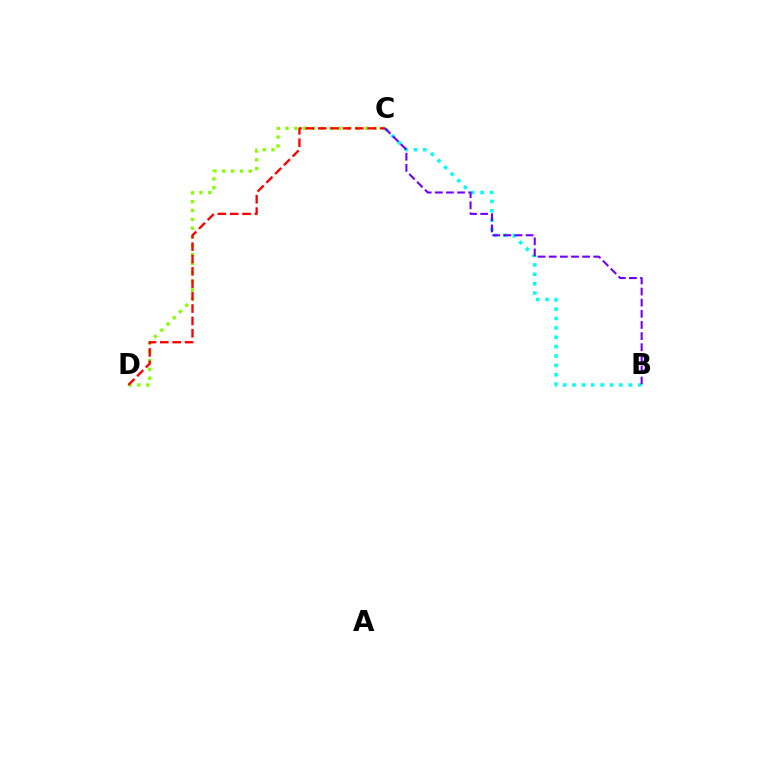{('C', 'D'): [{'color': '#84ff00', 'line_style': 'dotted', 'thickness': 2.4}, {'color': '#ff0000', 'line_style': 'dashed', 'thickness': 1.68}], ('B', 'C'): [{'color': '#00fff6', 'line_style': 'dotted', 'thickness': 2.55}, {'color': '#7200ff', 'line_style': 'dashed', 'thickness': 1.51}]}